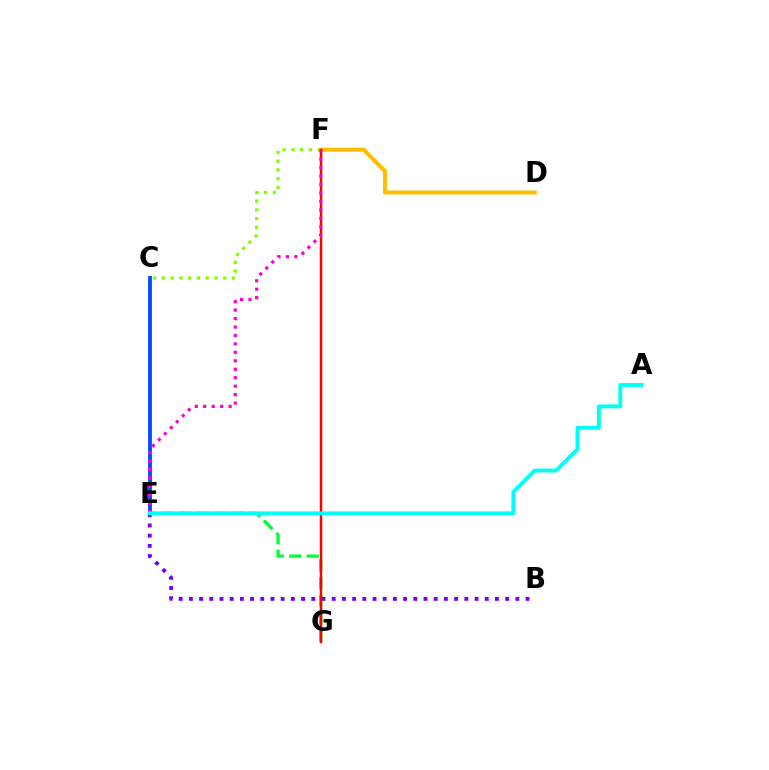{('E', 'G'): [{'color': '#00ff39', 'line_style': 'dashed', 'thickness': 2.38}], ('C', 'F'): [{'color': '#84ff00', 'line_style': 'dotted', 'thickness': 2.38}], ('B', 'E'): [{'color': '#7200ff', 'line_style': 'dotted', 'thickness': 2.77}], ('D', 'F'): [{'color': '#ffbd00', 'line_style': 'solid', 'thickness': 2.87}], ('C', 'E'): [{'color': '#004bff', 'line_style': 'solid', 'thickness': 2.75}], ('F', 'G'): [{'color': '#ff0000', 'line_style': 'solid', 'thickness': 1.78}], ('E', 'F'): [{'color': '#ff00cf', 'line_style': 'dotted', 'thickness': 2.3}], ('A', 'E'): [{'color': '#00fff6', 'line_style': 'solid', 'thickness': 2.81}]}